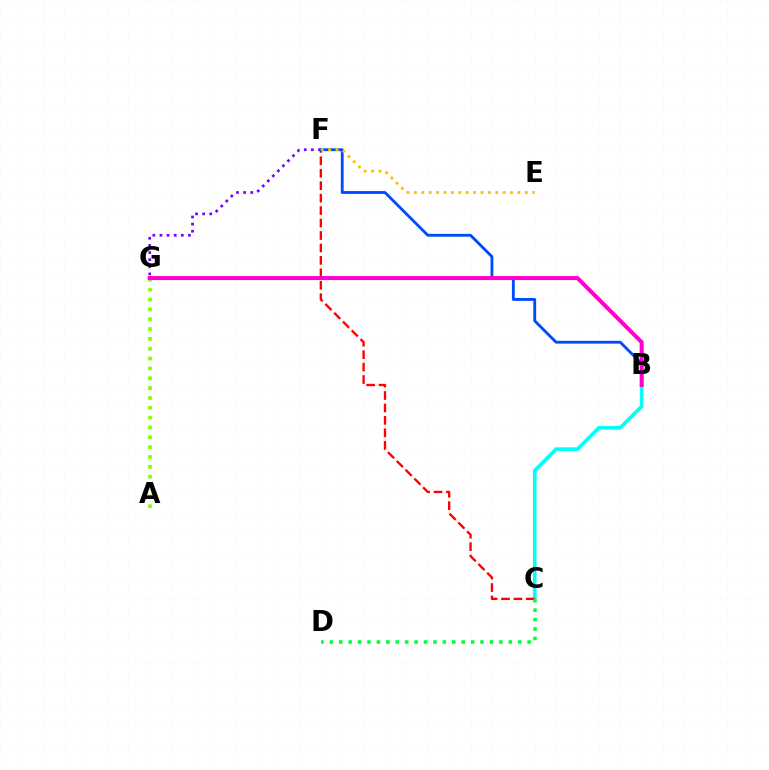{('F', 'G'): [{'color': '#7200ff', 'line_style': 'dotted', 'thickness': 1.93}], ('B', 'C'): [{'color': '#00fff6', 'line_style': 'solid', 'thickness': 2.62}], ('C', 'F'): [{'color': '#ff0000', 'line_style': 'dashed', 'thickness': 1.69}], ('A', 'G'): [{'color': '#84ff00', 'line_style': 'dotted', 'thickness': 2.67}], ('B', 'F'): [{'color': '#004bff', 'line_style': 'solid', 'thickness': 2.05}], ('B', 'G'): [{'color': '#ff00cf', 'line_style': 'solid', 'thickness': 2.9}], ('E', 'F'): [{'color': '#ffbd00', 'line_style': 'dotted', 'thickness': 2.01}], ('C', 'D'): [{'color': '#00ff39', 'line_style': 'dotted', 'thickness': 2.56}]}